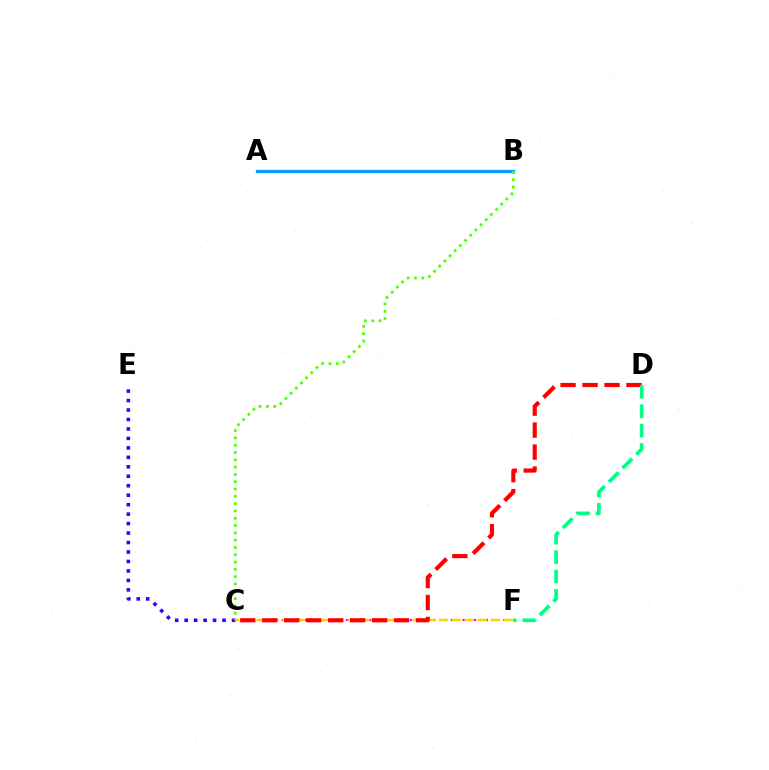{('C', 'F'): [{'color': '#ff00ed', 'line_style': 'dotted', 'thickness': 1.58}, {'color': '#ffd500', 'line_style': 'dashed', 'thickness': 1.77}], ('A', 'B'): [{'color': '#009eff', 'line_style': 'solid', 'thickness': 2.36}], ('C', 'D'): [{'color': '#ff0000', 'line_style': 'dashed', 'thickness': 2.99}], ('D', 'F'): [{'color': '#00ff86', 'line_style': 'dashed', 'thickness': 2.63}], ('C', 'E'): [{'color': '#3700ff', 'line_style': 'dotted', 'thickness': 2.57}], ('B', 'C'): [{'color': '#4fff00', 'line_style': 'dotted', 'thickness': 1.98}]}